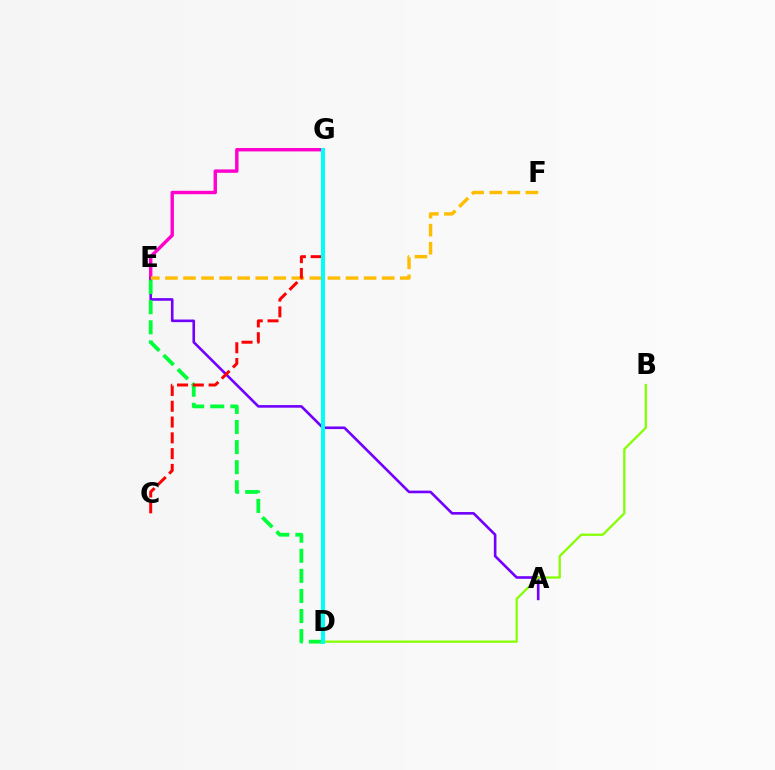{('E', 'G'): [{'color': '#ff00cf', 'line_style': 'solid', 'thickness': 2.45}], ('A', 'E'): [{'color': '#7200ff', 'line_style': 'solid', 'thickness': 1.88}], ('D', 'E'): [{'color': '#00ff39', 'line_style': 'dashed', 'thickness': 2.73}], ('B', 'D'): [{'color': '#84ff00', 'line_style': 'solid', 'thickness': 1.63}], ('E', 'F'): [{'color': '#ffbd00', 'line_style': 'dashed', 'thickness': 2.45}], ('D', 'G'): [{'color': '#004bff', 'line_style': 'solid', 'thickness': 2.55}, {'color': '#00fff6', 'line_style': 'solid', 'thickness': 2.87}], ('C', 'G'): [{'color': '#ff0000', 'line_style': 'dashed', 'thickness': 2.14}]}